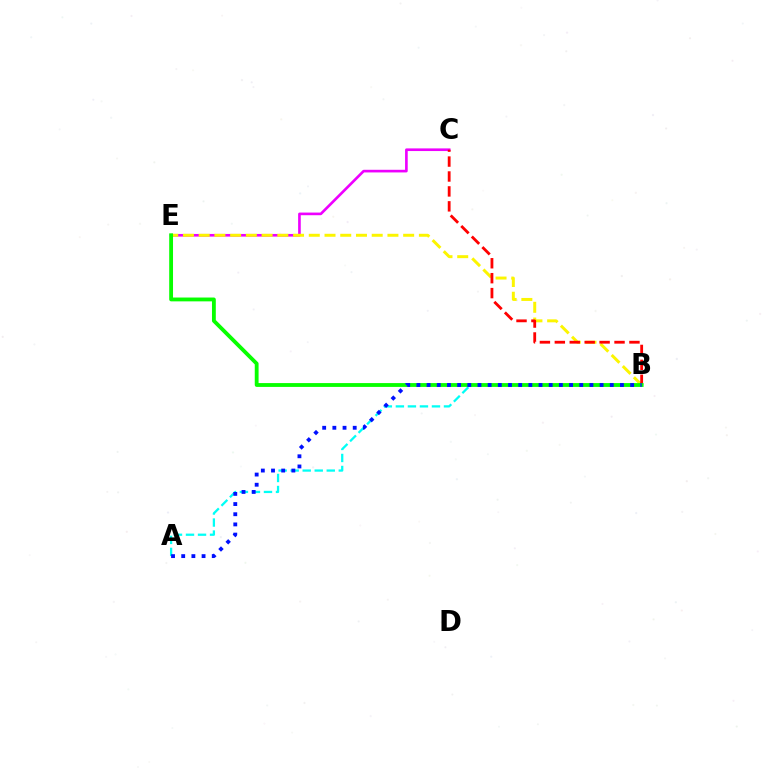{('C', 'E'): [{'color': '#ee00ff', 'line_style': 'solid', 'thickness': 1.91}], ('B', 'E'): [{'color': '#fcf500', 'line_style': 'dashed', 'thickness': 2.14}, {'color': '#08ff00', 'line_style': 'solid', 'thickness': 2.75}], ('B', 'C'): [{'color': '#ff0000', 'line_style': 'dashed', 'thickness': 2.03}], ('A', 'B'): [{'color': '#00fff6', 'line_style': 'dashed', 'thickness': 1.63}, {'color': '#0010ff', 'line_style': 'dotted', 'thickness': 2.77}]}